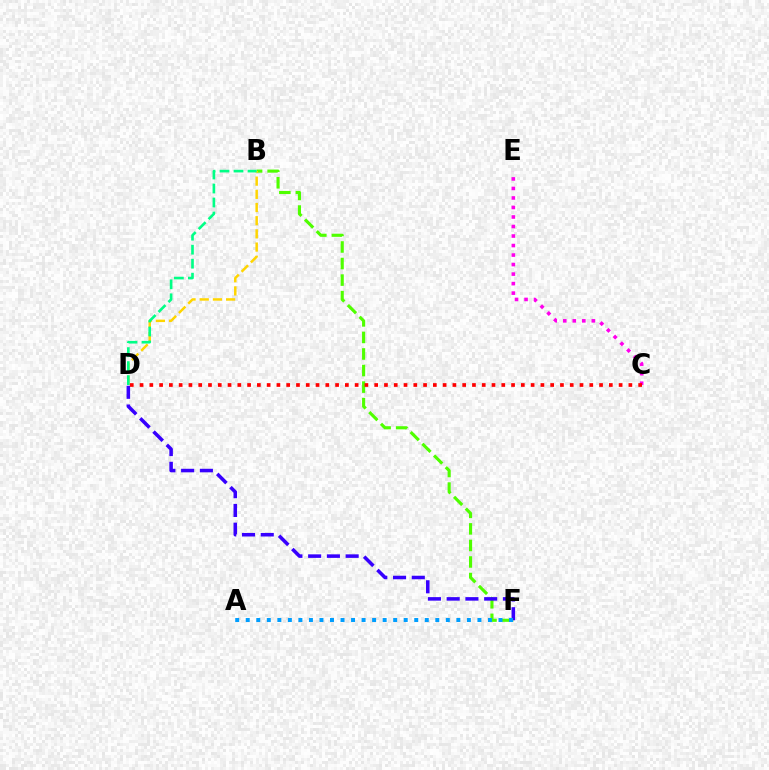{('B', 'F'): [{'color': '#4fff00', 'line_style': 'dashed', 'thickness': 2.25}], ('D', 'F'): [{'color': '#3700ff', 'line_style': 'dashed', 'thickness': 2.55}], ('C', 'E'): [{'color': '#ff00ed', 'line_style': 'dotted', 'thickness': 2.59}], ('B', 'D'): [{'color': '#ffd500', 'line_style': 'dashed', 'thickness': 1.79}, {'color': '#00ff86', 'line_style': 'dashed', 'thickness': 1.9}], ('A', 'F'): [{'color': '#009eff', 'line_style': 'dotted', 'thickness': 2.86}], ('C', 'D'): [{'color': '#ff0000', 'line_style': 'dotted', 'thickness': 2.66}]}